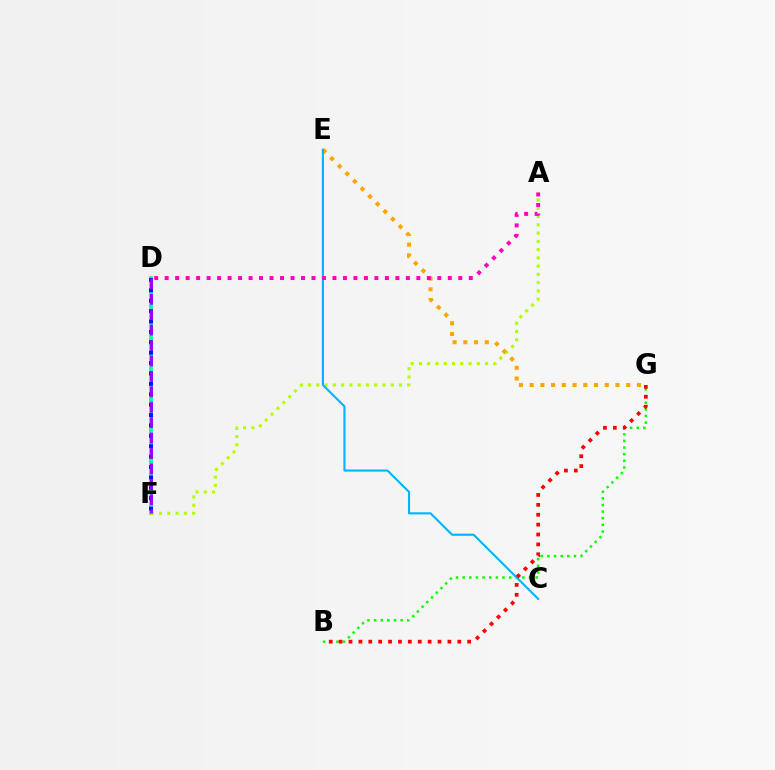{('D', 'F'): [{'color': '#00ff9d', 'line_style': 'solid', 'thickness': 2.71}, {'color': '#0010ff', 'line_style': 'dotted', 'thickness': 2.82}, {'color': '#9b00ff', 'line_style': 'dashed', 'thickness': 2.09}], ('B', 'G'): [{'color': '#08ff00', 'line_style': 'dotted', 'thickness': 1.8}, {'color': '#ff0000', 'line_style': 'dotted', 'thickness': 2.69}], ('A', 'F'): [{'color': '#b3ff00', 'line_style': 'dotted', 'thickness': 2.25}], ('E', 'G'): [{'color': '#ffa500', 'line_style': 'dotted', 'thickness': 2.91}], ('C', 'E'): [{'color': '#00b5ff', 'line_style': 'solid', 'thickness': 1.53}], ('A', 'D'): [{'color': '#ff00bd', 'line_style': 'dotted', 'thickness': 2.85}]}